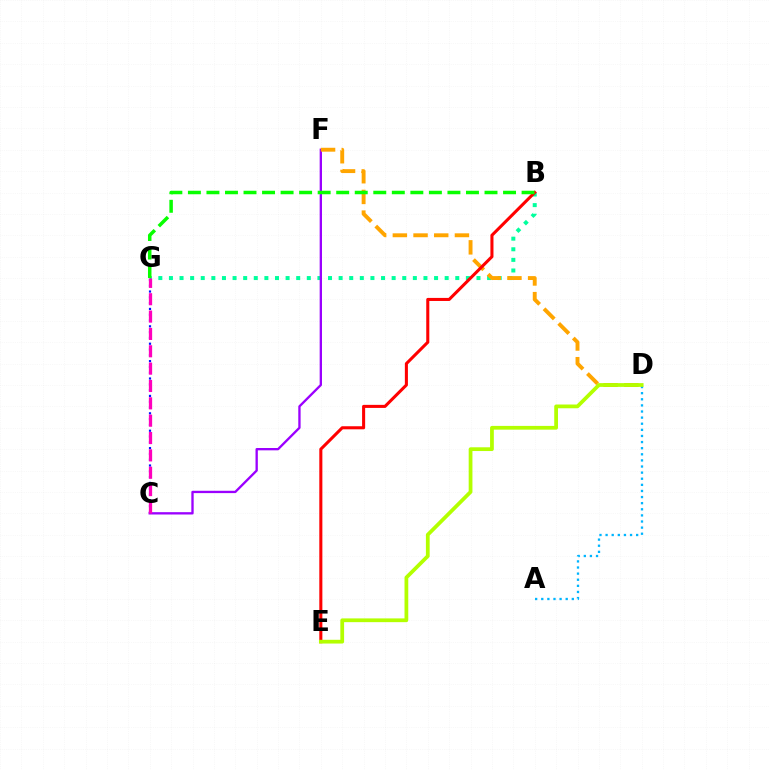{('B', 'G'): [{'color': '#00ff9d', 'line_style': 'dotted', 'thickness': 2.88}, {'color': '#08ff00', 'line_style': 'dashed', 'thickness': 2.52}], ('C', 'F'): [{'color': '#9b00ff', 'line_style': 'solid', 'thickness': 1.68}], ('A', 'D'): [{'color': '#00b5ff', 'line_style': 'dotted', 'thickness': 1.66}], ('C', 'G'): [{'color': '#0010ff', 'line_style': 'dotted', 'thickness': 1.58}, {'color': '#ff00bd', 'line_style': 'dashed', 'thickness': 2.36}], ('D', 'F'): [{'color': '#ffa500', 'line_style': 'dashed', 'thickness': 2.81}], ('B', 'E'): [{'color': '#ff0000', 'line_style': 'solid', 'thickness': 2.2}], ('D', 'E'): [{'color': '#b3ff00', 'line_style': 'solid', 'thickness': 2.7}]}